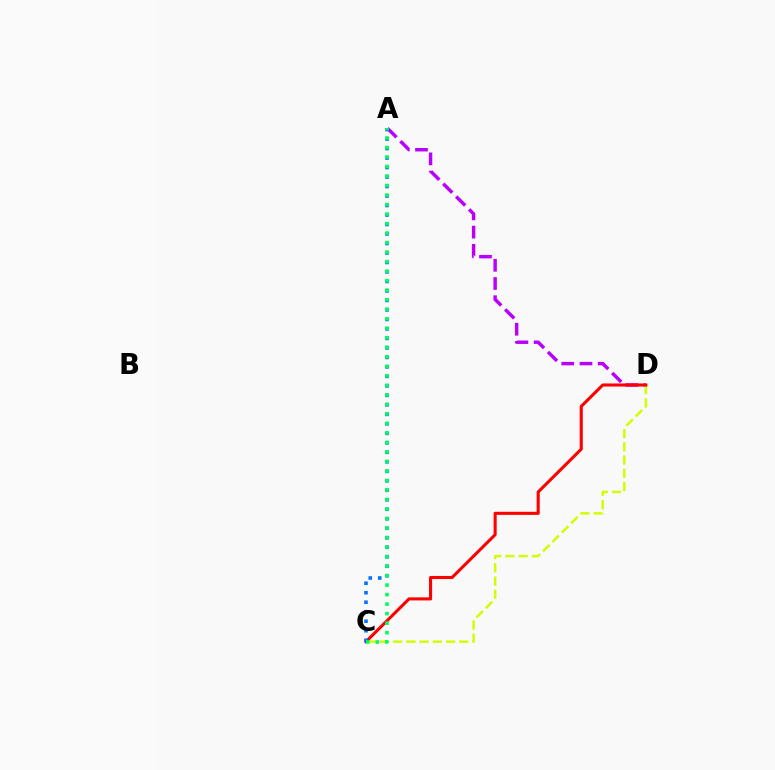{('A', 'D'): [{'color': '#b900ff', 'line_style': 'dashed', 'thickness': 2.48}], ('C', 'D'): [{'color': '#d1ff00', 'line_style': 'dashed', 'thickness': 1.8}, {'color': '#ff0000', 'line_style': 'solid', 'thickness': 2.22}], ('A', 'C'): [{'color': '#0074ff', 'line_style': 'dotted', 'thickness': 2.58}, {'color': '#00ff5c', 'line_style': 'dotted', 'thickness': 2.58}]}